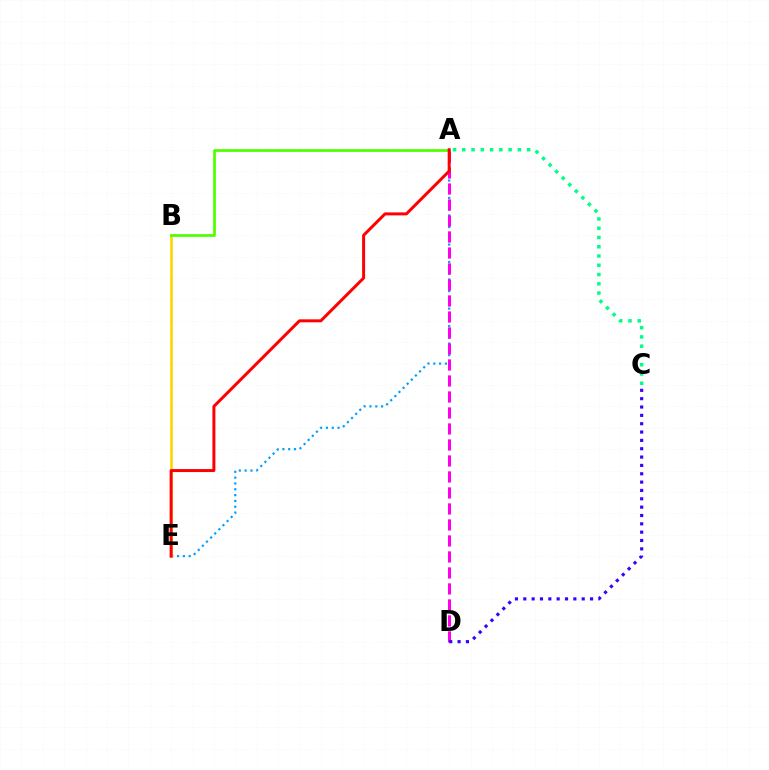{('A', 'E'): [{'color': '#009eff', 'line_style': 'dotted', 'thickness': 1.58}, {'color': '#ff0000', 'line_style': 'solid', 'thickness': 2.15}], ('A', 'C'): [{'color': '#00ff86', 'line_style': 'dotted', 'thickness': 2.52}], ('A', 'D'): [{'color': '#ff00ed', 'line_style': 'dashed', 'thickness': 2.17}], ('B', 'E'): [{'color': '#ffd500', 'line_style': 'solid', 'thickness': 1.91}], ('A', 'B'): [{'color': '#4fff00', 'line_style': 'solid', 'thickness': 1.98}], ('C', 'D'): [{'color': '#3700ff', 'line_style': 'dotted', 'thickness': 2.27}]}